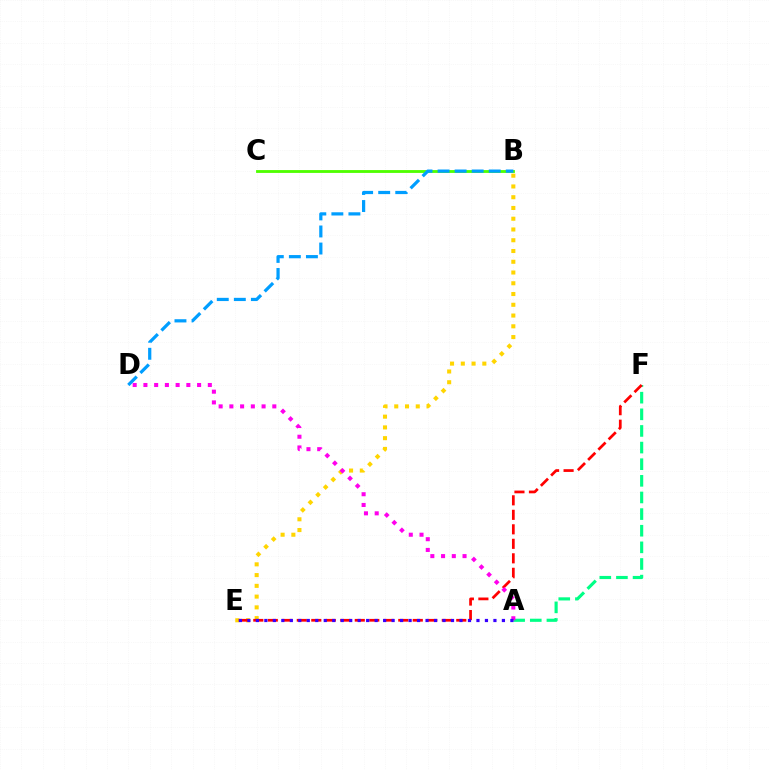{('A', 'F'): [{'color': '#00ff86', 'line_style': 'dashed', 'thickness': 2.26}], ('B', 'E'): [{'color': '#ffd500', 'line_style': 'dotted', 'thickness': 2.92}], ('E', 'F'): [{'color': '#ff0000', 'line_style': 'dashed', 'thickness': 1.97}], ('A', 'D'): [{'color': '#ff00ed', 'line_style': 'dotted', 'thickness': 2.92}], ('B', 'C'): [{'color': '#4fff00', 'line_style': 'solid', 'thickness': 2.04}], ('A', 'E'): [{'color': '#3700ff', 'line_style': 'dotted', 'thickness': 2.31}], ('B', 'D'): [{'color': '#009eff', 'line_style': 'dashed', 'thickness': 2.32}]}